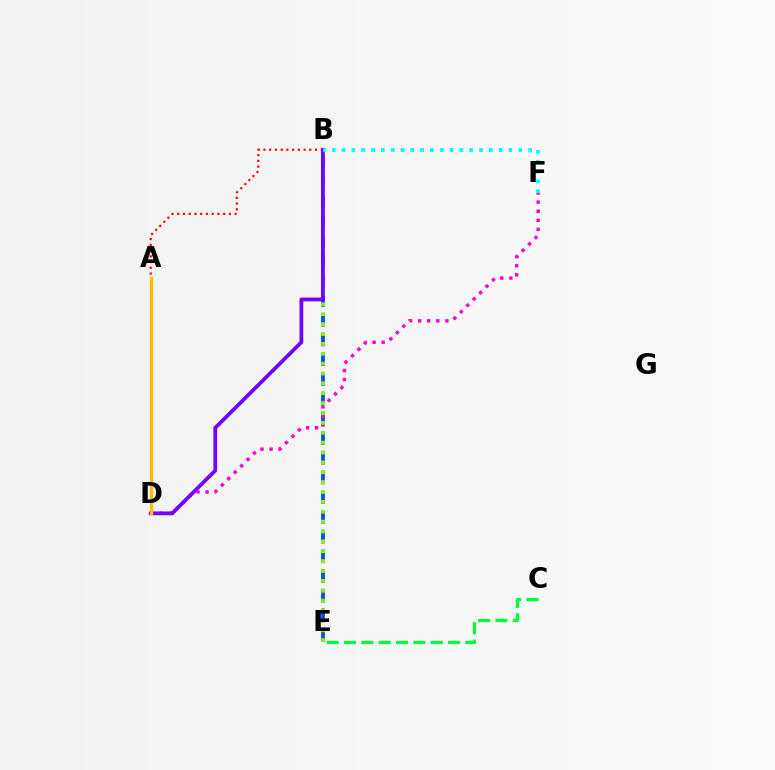{('B', 'E'): [{'color': '#004bff', 'line_style': 'dashed', 'thickness': 2.68}, {'color': '#84ff00', 'line_style': 'dotted', 'thickness': 2.68}], ('D', 'F'): [{'color': '#ff00cf', 'line_style': 'dotted', 'thickness': 2.46}], ('A', 'B'): [{'color': '#ff0000', 'line_style': 'dotted', 'thickness': 1.56}], ('B', 'D'): [{'color': '#7200ff', 'line_style': 'solid', 'thickness': 2.7}], ('C', 'E'): [{'color': '#00ff39', 'line_style': 'dashed', 'thickness': 2.36}], ('B', 'F'): [{'color': '#00fff6', 'line_style': 'dotted', 'thickness': 2.67}], ('A', 'D'): [{'color': '#ffbd00', 'line_style': 'solid', 'thickness': 2.37}]}